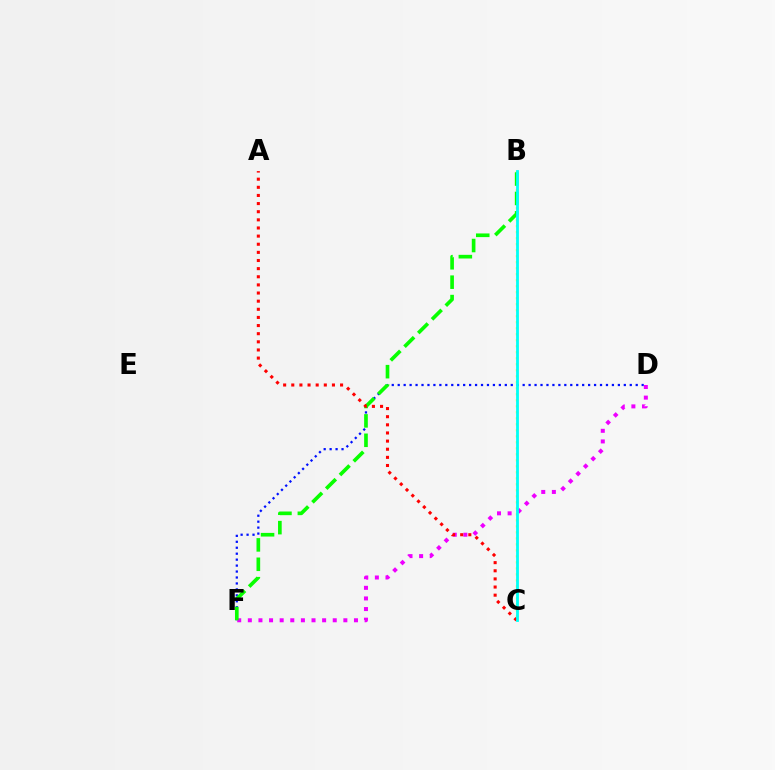{('D', 'F'): [{'color': '#0010ff', 'line_style': 'dotted', 'thickness': 1.62}, {'color': '#ee00ff', 'line_style': 'dotted', 'thickness': 2.88}], ('B', 'C'): [{'color': '#fcf500', 'line_style': 'dotted', 'thickness': 1.63}, {'color': '#00fff6', 'line_style': 'solid', 'thickness': 2.02}], ('B', 'F'): [{'color': '#08ff00', 'line_style': 'dashed', 'thickness': 2.63}], ('A', 'C'): [{'color': '#ff0000', 'line_style': 'dotted', 'thickness': 2.21}]}